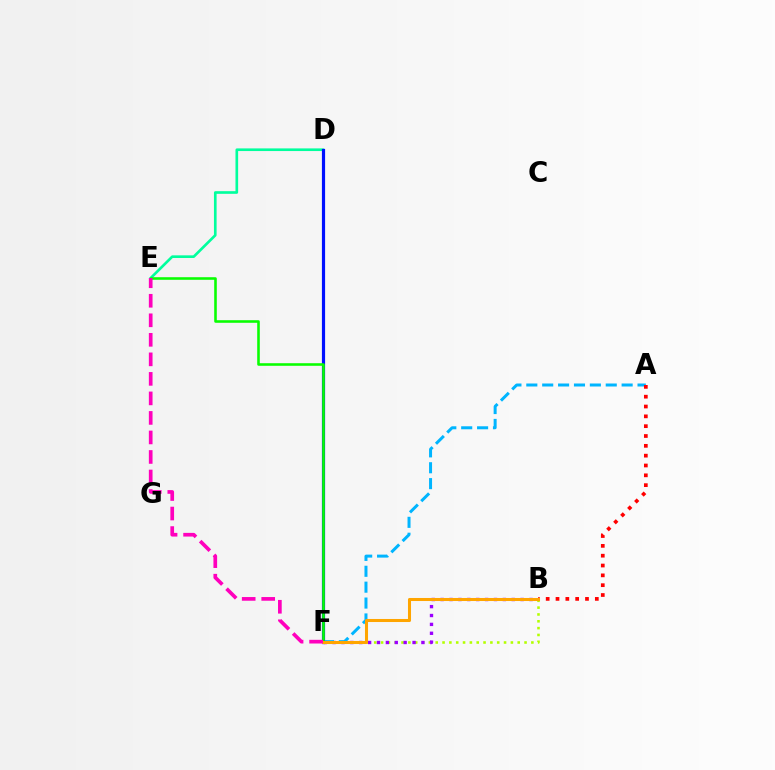{('B', 'F'): [{'color': '#b3ff00', 'line_style': 'dotted', 'thickness': 1.86}, {'color': '#9b00ff', 'line_style': 'dotted', 'thickness': 2.41}, {'color': '#ffa500', 'line_style': 'solid', 'thickness': 2.2}], ('D', 'E'): [{'color': '#00ff9d', 'line_style': 'solid', 'thickness': 1.91}], ('A', 'F'): [{'color': '#00b5ff', 'line_style': 'dashed', 'thickness': 2.16}], ('D', 'F'): [{'color': '#0010ff', 'line_style': 'solid', 'thickness': 2.29}], ('E', 'F'): [{'color': '#08ff00', 'line_style': 'solid', 'thickness': 1.86}, {'color': '#ff00bd', 'line_style': 'dashed', 'thickness': 2.65}], ('A', 'B'): [{'color': '#ff0000', 'line_style': 'dotted', 'thickness': 2.67}]}